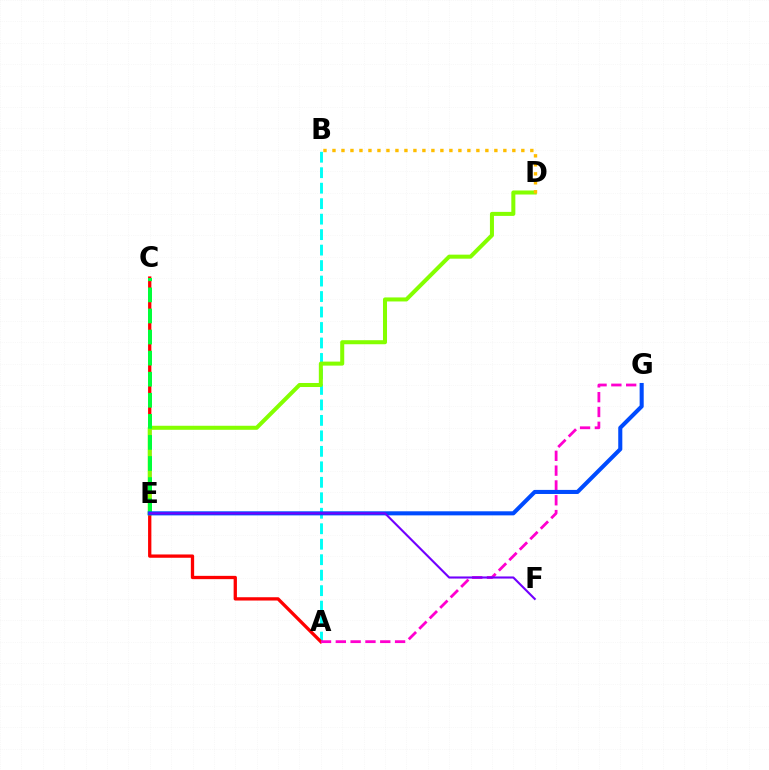{('A', 'B'): [{'color': '#00fff6', 'line_style': 'dashed', 'thickness': 2.1}], ('A', 'C'): [{'color': '#ff0000', 'line_style': 'solid', 'thickness': 2.37}], ('D', 'E'): [{'color': '#84ff00', 'line_style': 'solid', 'thickness': 2.9}], ('A', 'G'): [{'color': '#ff00cf', 'line_style': 'dashed', 'thickness': 2.01}], ('B', 'D'): [{'color': '#ffbd00', 'line_style': 'dotted', 'thickness': 2.44}], ('C', 'E'): [{'color': '#00ff39', 'line_style': 'dashed', 'thickness': 2.86}], ('E', 'G'): [{'color': '#004bff', 'line_style': 'solid', 'thickness': 2.93}], ('E', 'F'): [{'color': '#7200ff', 'line_style': 'solid', 'thickness': 1.52}]}